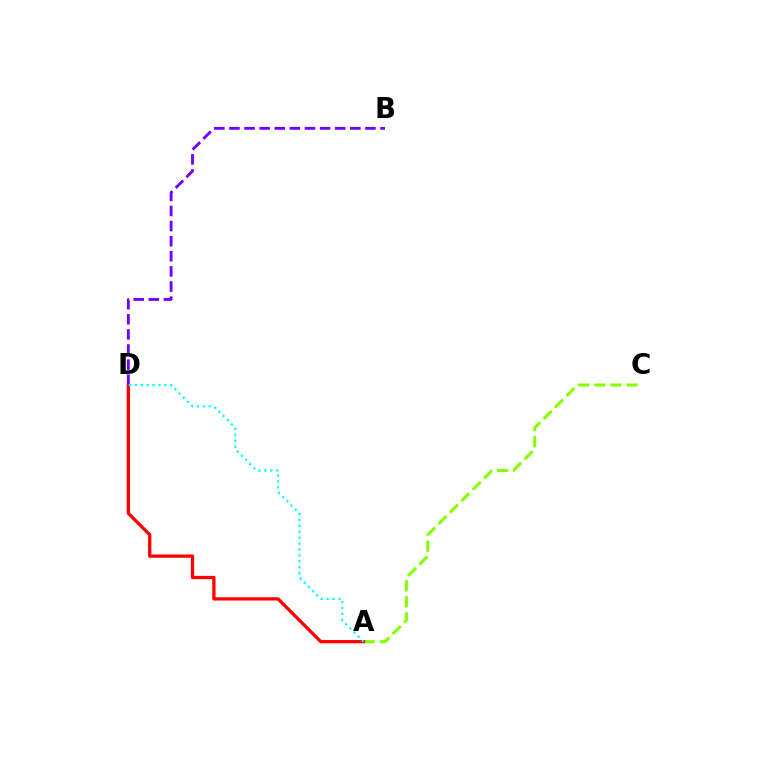{('A', 'C'): [{'color': '#84ff00', 'line_style': 'dashed', 'thickness': 2.19}], ('A', 'D'): [{'color': '#ff0000', 'line_style': 'solid', 'thickness': 2.36}, {'color': '#00fff6', 'line_style': 'dotted', 'thickness': 1.61}], ('B', 'D'): [{'color': '#7200ff', 'line_style': 'dashed', 'thickness': 2.05}]}